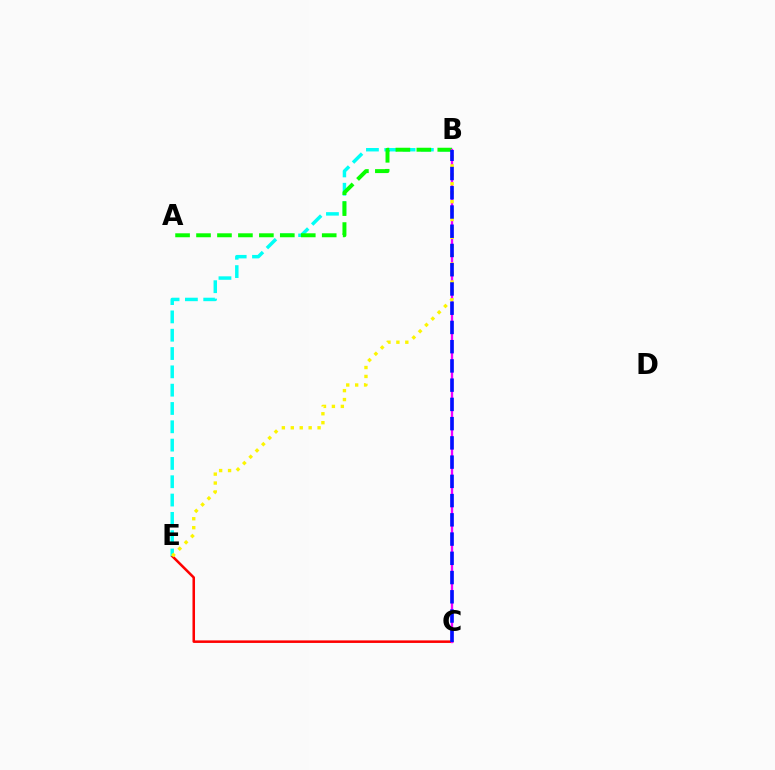{('C', 'E'): [{'color': '#ff0000', 'line_style': 'solid', 'thickness': 1.82}], ('B', 'E'): [{'color': '#00fff6', 'line_style': 'dashed', 'thickness': 2.49}, {'color': '#fcf500', 'line_style': 'dotted', 'thickness': 2.43}], ('A', 'B'): [{'color': '#08ff00', 'line_style': 'dashed', 'thickness': 2.85}], ('B', 'C'): [{'color': '#ee00ff', 'line_style': 'solid', 'thickness': 1.69}, {'color': '#0010ff', 'line_style': 'dashed', 'thickness': 2.61}]}